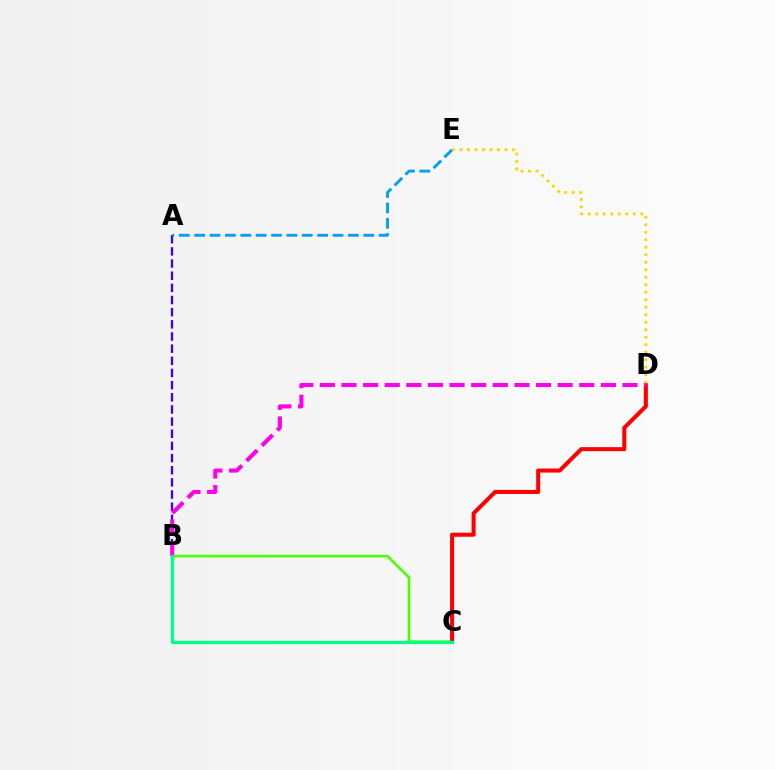{('A', 'B'): [{'color': '#3700ff', 'line_style': 'dashed', 'thickness': 1.65}], ('A', 'E'): [{'color': '#009eff', 'line_style': 'dashed', 'thickness': 2.09}], ('B', 'C'): [{'color': '#4fff00', 'line_style': 'solid', 'thickness': 1.93}, {'color': '#00ff86', 'line_style': 'solid', 'thickness': 2.33}], ('C', 'D'): [{'color': '#ff0000', 'line_style': 'solid', 'thickness': 2.91}], ('D', 'E'): [{'color': '#ffd500', 'line_style': 'dotted', 'thickness': 2.04}], ('B', 'D'): [{'color': '#ff00ed', 'line_style': 'dashed', 'thickness': 2.94}]}